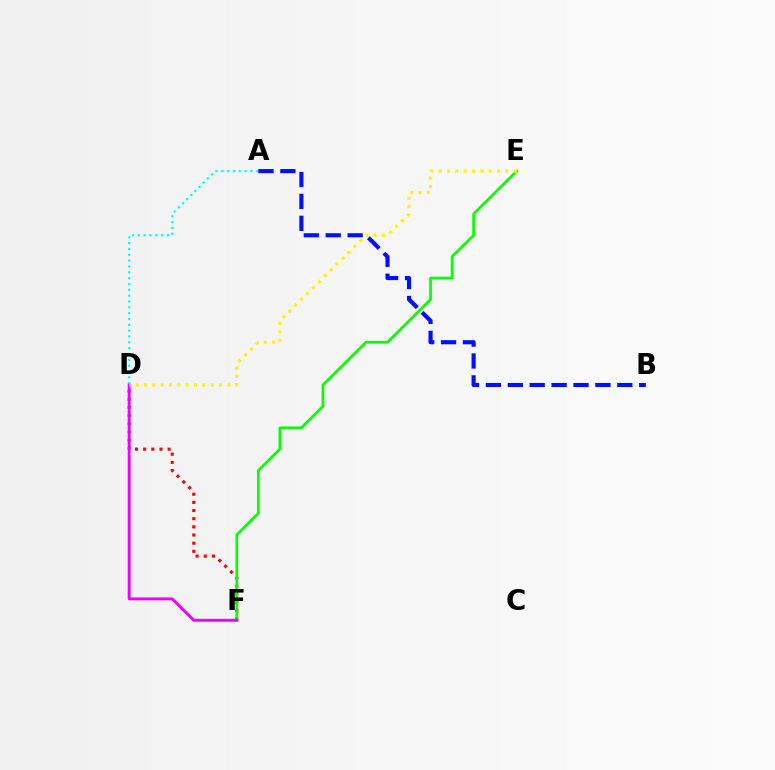{('A', 'D'): [{'color': '#00fff6', 'line_style': 'dotted', 'thickness': 1.58}], ('D', 'F'): [{'color': '#ff0000', 'line_style': 'dotted', 'thickness': 2.22}, {'color': '#ee00ff', 'line_style': 'solid', 'thickness': 2.08}], ('E', 'F'): [{'color': '#08ff00', 'line_style': 'solid', 'thickness': 1.93}], ('A', 'B'): [{'color': '#0010ff', 'line_style': 'dashed', 'thickness': 2.98}], ('D', 'E'): [{'color': '#fcf500', 'line_style': 'dotted', 'thickness': 2.26}]}